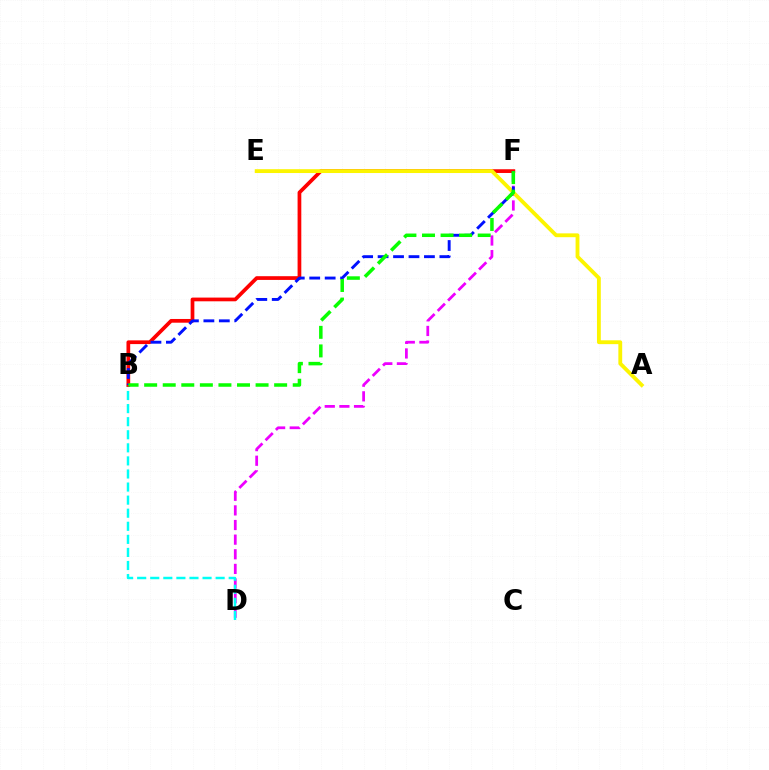{('D', 'F'): [{'color': '#ee00ff', 'line_style': 'dashed', 'thickness': 1.99}], ('B', 'D'): [{'color': '#00fff6', 'line_style': 'dashed', 'thickness': 1.78}], ('B', 'F'): [{'color': '#ff0000', 'line_style': 'solid', 'thickness': 2.68}, {'color': '#0010ff', 'line_style': 'dashed', 'thickness': 2.1}, {'color': '#08ff00', 'line_style': 'dashed', 'thickness': 2.52}], ('A', 'E'): [{'color': '#fcf500', 'line_style': 'solid', 'thickness': 2.76}]}